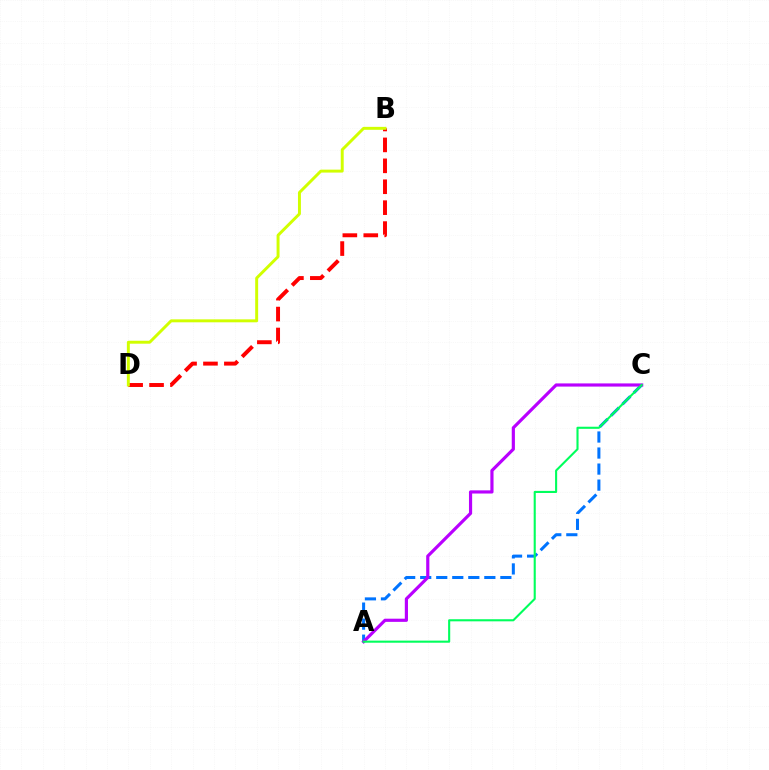{('B', 'D'): [{'color': '#ff0000', 'line_style': 'dashed', 'thickness': 2.84}, {'color': '#d1ff00', 'line_style': 'solid', 'thickness': 2.12}], ('A', 'C'): [{'color': '#0074ff', 'line_style': 'dashed', 'thickness': 2.18}, {'color': '#b900ff', 'line_style': 'solid', 'thickness': 2.28}, {'color': '#00ff5c', 'line_style': 'solid', 'thickness': 1.51}]}